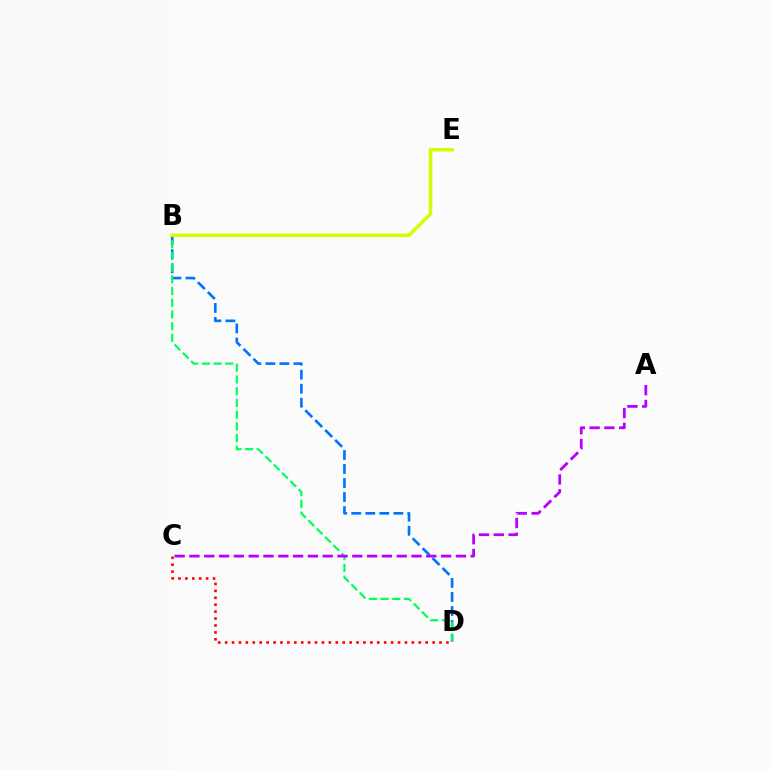{('B', 'D'): [{'color': '#0074ff', 'line_style': 'dashed', 'thickness': 1.91}, {'color': '#00ff5c', 'line_style': 'dashed', 'thickness': 1.59}], ('B', 'E'): [{'color': '#d1ff00', 'line_style': 'solid', 'thickness': 2.52}], ('C', 'D'): [{'color': '#ff0000', 'line_style': 'dotted', 'thickness': 1.88}], ('A', 'C'): [{'color': '#b900ff', 'line_style': 'dashed', 'thickness': 2.01}]}